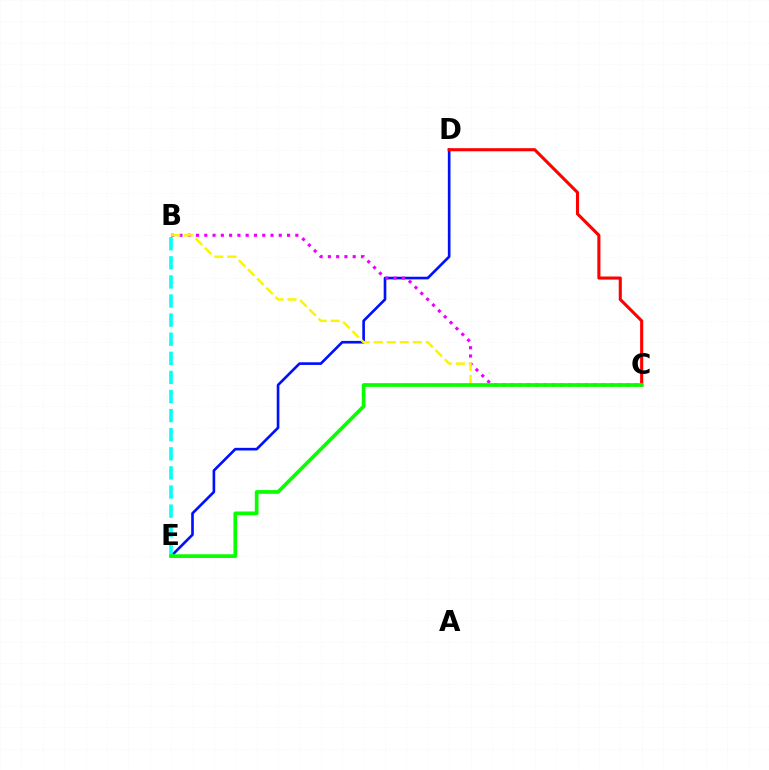{('D', 'E'): [{'color': '#0010ff', 'line_style': 'solid', 'thickness': 1.9}], ('C', 'D'): [{'color': '#ff0000', 'line_style': 'solid', 'thickness': 2.22}], ('B', 'C'): [{'color': '#ee00ff', 'line_style': 'dotted', 'thickness': 2.25}, {'color': '#fcf500', 'line_style': 'dashed', 'thickness': 1.77}], ('B', 'E'): [{'color': '#00fff6', 'line_style': 'dashed', 'thickness': 2.59}], ('C', 'E'): [{'color': '#08ff00', 'line_style': 'solid', 'thickness': 2.66}]}